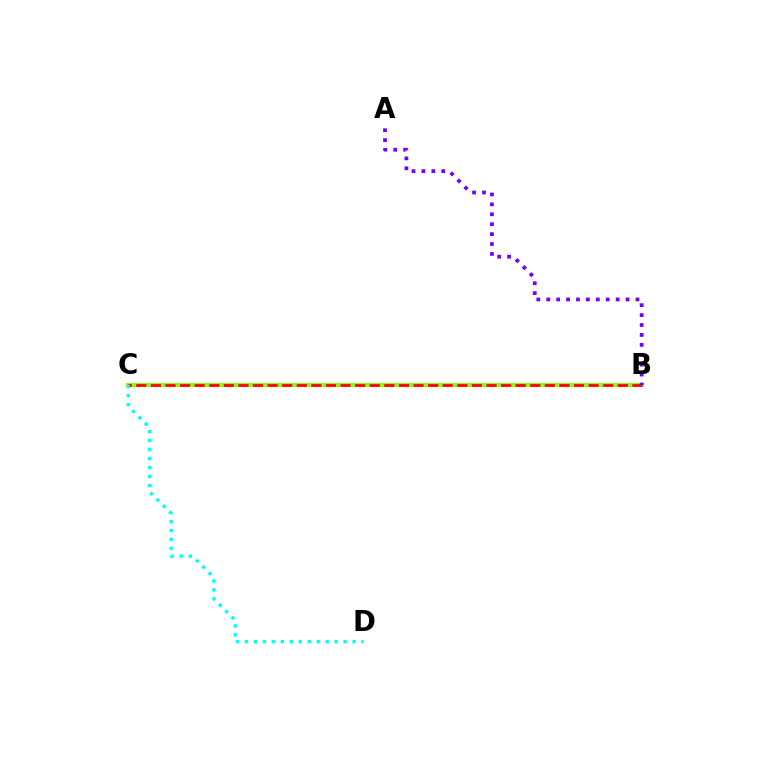{('B', 'C'): [{'color': '#84ff00', 'line_style': 'solid', 'thickness': 2.84}, {'color': '#ff0000', 'line_style': 'dashed', 'thickness': 1.98}], ('C', 'D'): [{'color': '#00fff6', 'line_style': 'dotted', 'thickness': 2.44}], ('A', 'B'): [{'color': '#7200ff', 'line_style': 'dotted', 'thickness': 2.69}]}